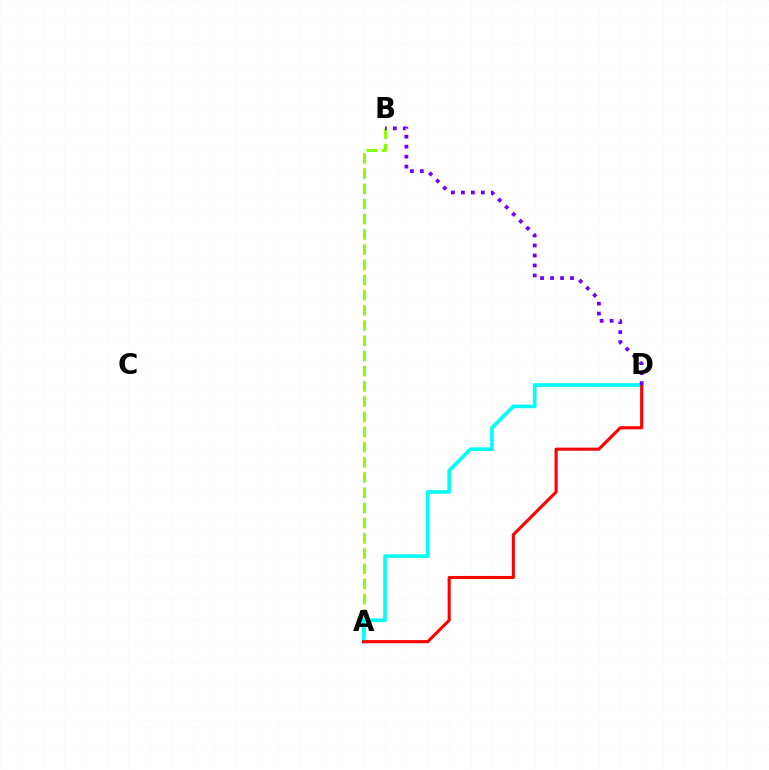{('A', 'B'): [{'color': '#84ff00', 'line_style': 'dashed', 'thickness': 2.06}], ('A', 'D'): [{'color': '#00fff6', 'line_style': 'solid', 'thickness': 2.62}, {'color': '#ff0000', 'line_style': 'solid', 'thickness': 2.23}], ('B', 'D'): [{'color': '#7200ff', 'line_style': 'dotted', 'thickness': 2.71}]}